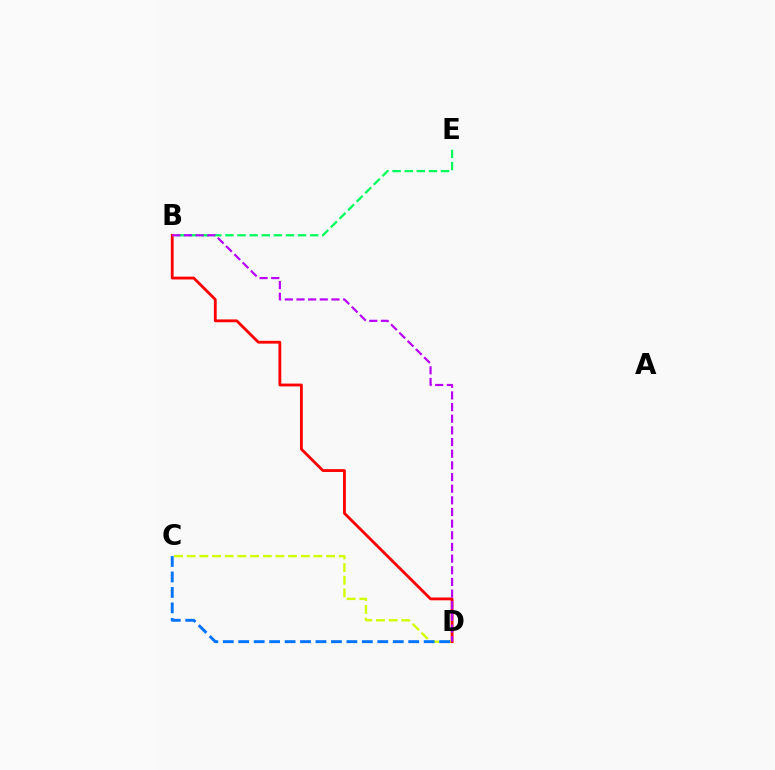{('B', 'E'): [{'color': '#00ff5c', 'line_style': 'dashed', 'thickness': 1.64}], ('C', 'D'): [{'color': '#d1ff00', 'line_style': 'dashed', 'thickness': 1.72}, {'color': '#0074ff', 'line_style': 'dashed', 'thickness': 2.1}], ('B', 'D'): [{'color': '#ff0000', 'line_style': 'solid', 'thickness': 2.03}, {'color': '#b900ff', 'line_style': 'dashed', 'thickness': 1.58}]}